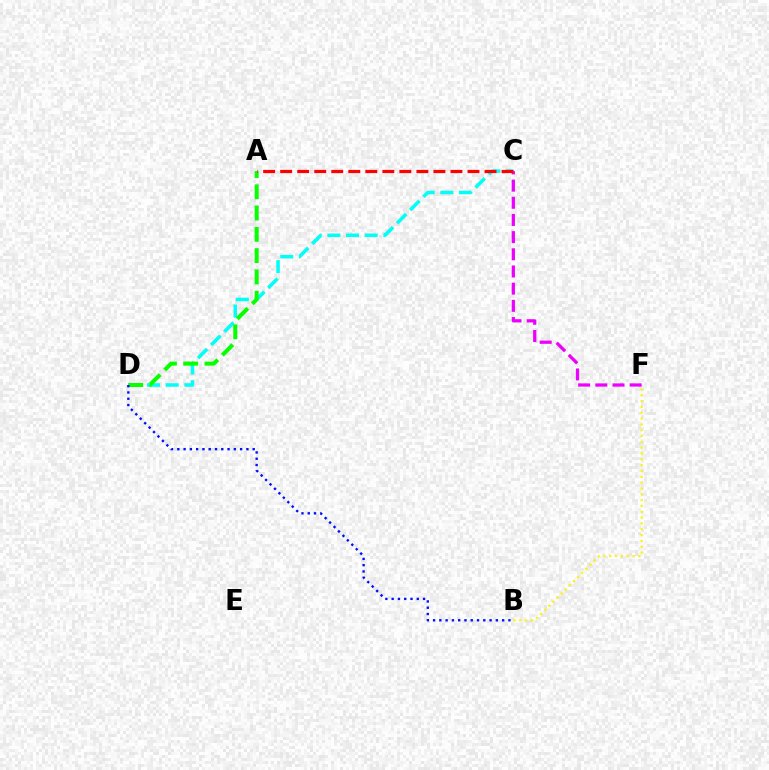{('C', 'F'): [{'color': '#ee00ff', 'line_style': 'dashed', 'thickness': 2.33}], ('B', 'F'): [{'color': '#fcf500', 'line_style': 'dotted', 'thickness': 1.58}], ('C', 'D'): [{'color': '#00fff6', 'line_style': 'dashed', 'thickness': 2.54}], ('A', 'D'): [{'color': '#08ff00', 'line_style': 'dashed', 'thickness': 2.89}], ('A', 'C'): [{'color': '#ff0000', 'line_style': 'dashed', 'thickness': 2.31}], ('B', 'D'): [{'color': '#0010ff', 'line_style': 'dotted', 'thickness': 1.71}]}